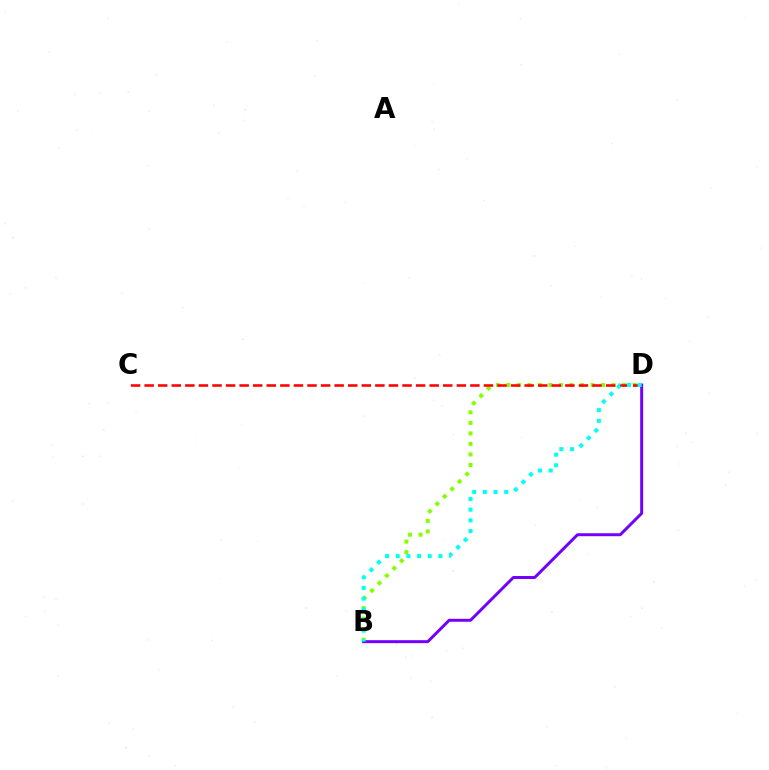{('B', 'D'): [{'color': '#84ff00', 'line_style': 'dotted', 'thickness': 2.86}, {'color': '#7200ff', 'line_style': 'solid', 'thickness': 2.13}, {'color': '#00fff6', 'line_style': 'dotted', 'thickness': 2.9}], ('C', 'D'): [{'color': '#ff0000', 'line_style': 'dashed', 'thickness': 1.84}]}